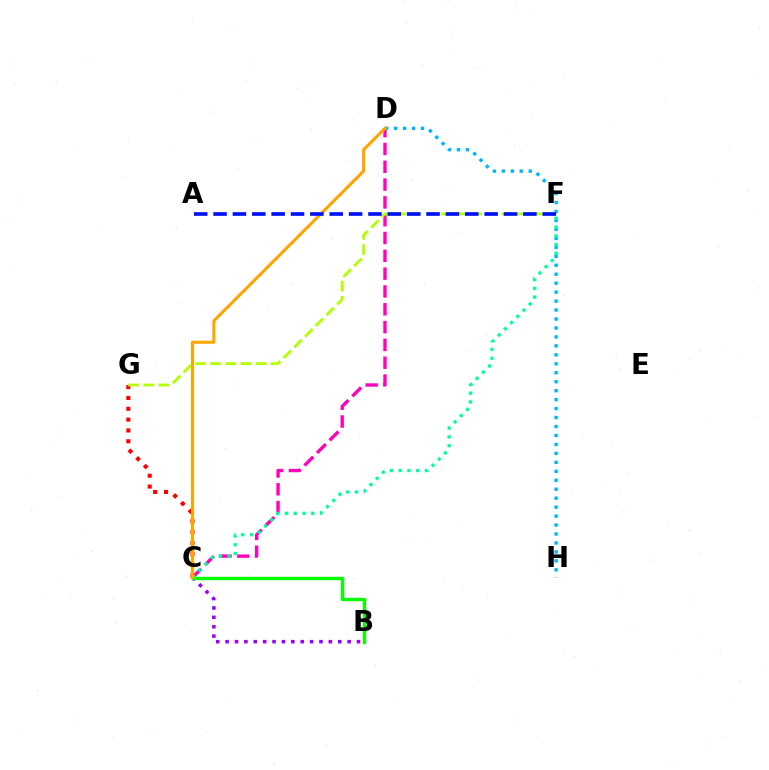{('C', 'D'): [{'color': '#ff00bd', 'line_style': 'dashed', 'thickness': 2.42}, {'color': '#ffa500', 'line_style': 'solid', 'thickness': 2.22}], ('C', 'G'): [{'color': '#ff0000', 'line_style': 'dotted', 'thickness': 2.94}], ('B', 'C'): [{'color': '#9b00ff', 'line_style': 'dotted', 'thickness': 2.55}, {'color': '#08ff00', 'line_style': 'solid', 'thickness': 2.44}], ('F', 'G'): [{'color': '#b3ff00', 'line_style': 'dashed', 'thickness': 2.06}], ('D', 'H'): [{'color': '#00b5ff', 'line_style': 'dotted', 'thickness': 2.43}], ('C', 'F'): [{'color': '#00ff9d', 'line_style': 'dotted', 'thickness': 2.38}], ('A', 'F'): [{'color': '#0010ff', 'line_style': 'dashed', 'thickness': 2.63}]}